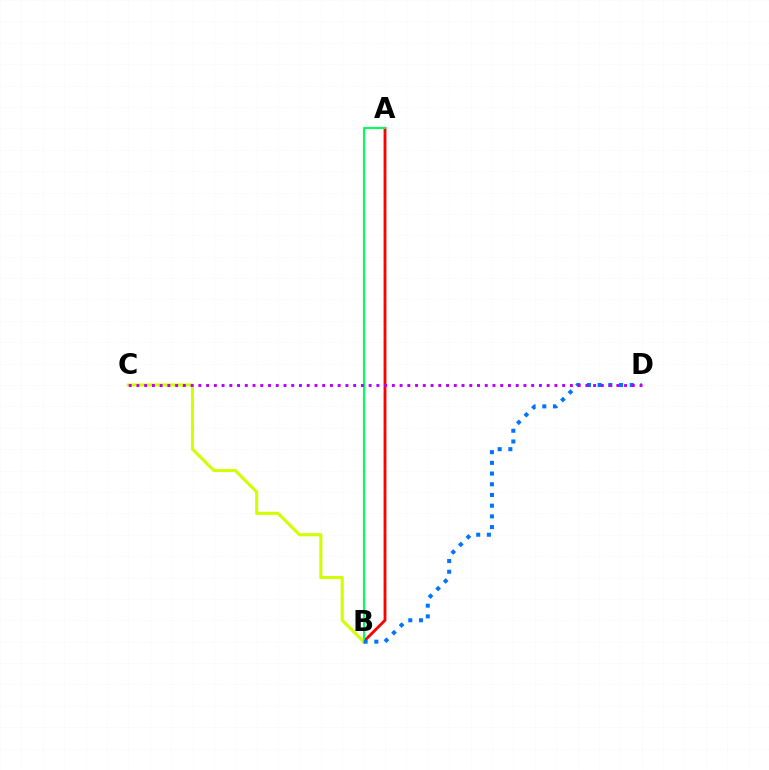{('A', 'B'): [{'color': '#ff0000', 'line_style': 'solid', 'thickness': 2.05}, {'color': '#00ff5c', 'line_style': 'solid', 'thickness': 1.51}], ('B', 'C'): [{'color': '#d1ff00', 'line_style': 'solid', 'thickness': 2.23}], ('B', 'D'): [{'color': '#0074ff', 'line_style': 'dotted', 'thickness': 2.91}], ('C', 'D'): [{'color': '#b900ff', 'line_style': 'dotted', 'thickness': 2.1}]}